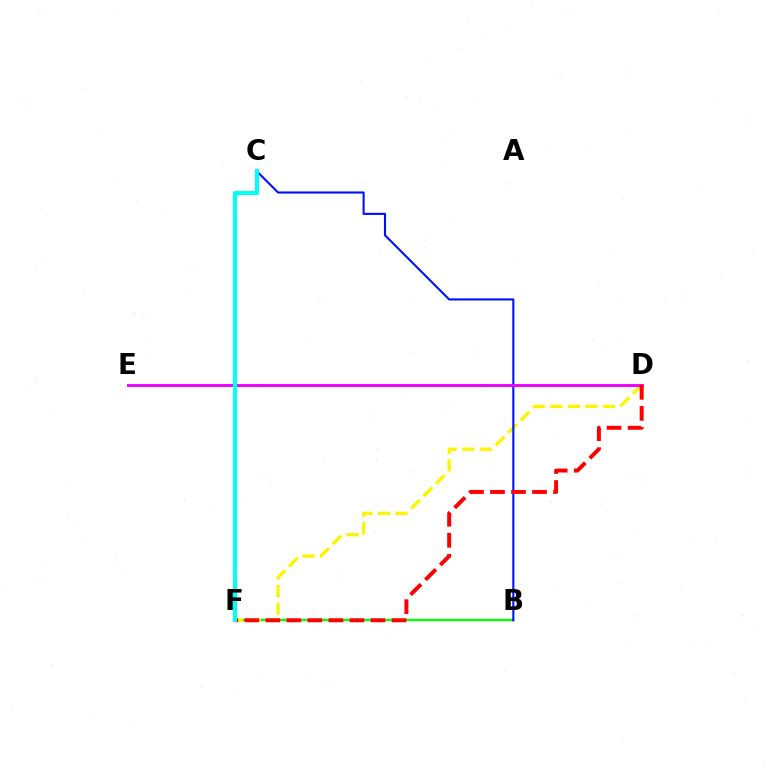{('B', 'F'): [{'color': '#08ff00', 'line_style': 'solid', 'thickness': 1.69}], ('D', 'F'): [{'color': '#fcf500', 'line_style': 'dashed', 'thickness': 2.39}, {'color': '#ff0000', 'line_style': 'dashed', 'thickness': 2.86}], ('B', 'C'): [{'color': '#0010ff', 'line_style': 'solid', 'thickness': 1.51}], ('D', 'E'): [{'color': '#ee00ff', 'line_style': 'solid', 'thickness': 2.1}], ('C', 'F'): [{'color': '#00fff6', 'line_style': 'solid', 'thickness': 2.95}]}